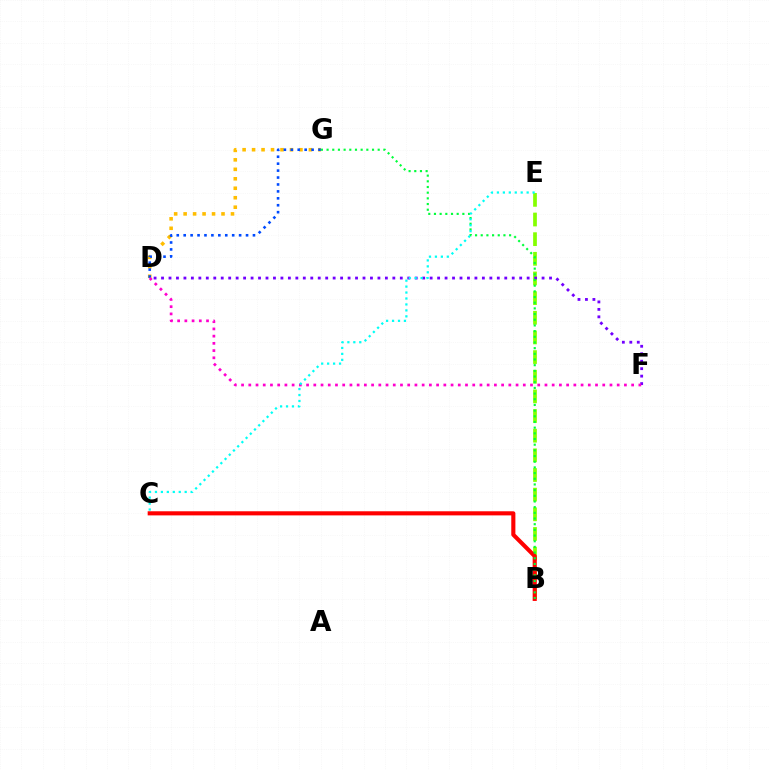{('B', 'E'): [{'color': '#84ff00', 'line_style': 'dashed', 'thickness': 2.67}], ('D', 'G'): [{'color': '#ffbd00', 'line_style': 'dotted', 'thickness': 2.57}, {'color': '#004bff', 'line_style': 'dotted', 'thickness': 1.88}], ('D', 'F'): [{'color': '#7200ff', 'line_style': 'dotted', 'thickness': 2.03}, {'color': '#ff00cf', 'line_style': 'dotted', 'thickness': 1.96}], ('B', 'C'): [{'color': '#ff0000', 'line_style': 'solid', 'thickness': 2.96}], ('B', 'G'): [{'color': '#00ff39', 'line_style': 'dotted', 'thickness': 1.54}], ('C', 'E'): [{'color': '#00fff6', 'line_style': 'dotted', 'thickness': 1.62}]}